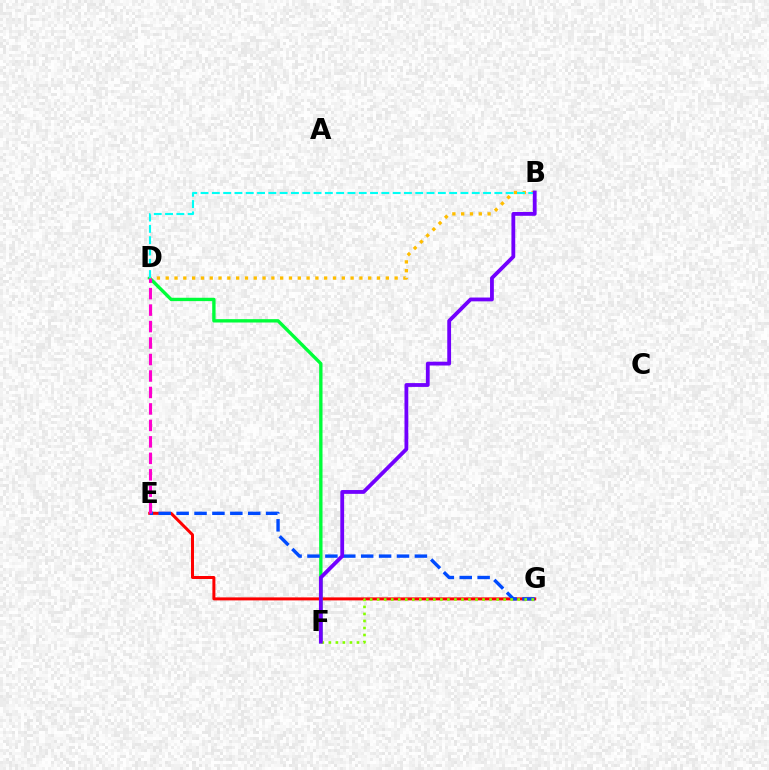{('E', 'G'): [{'color': '#ff0000', 'line_style': 'solid', 'thickness': 2.16}, {'color': '#004bff', 'line_style': 'dashed', 'thickness': 2.43}], ('D', 'F'): [{'color': '#00ff39', 'line_style': 'solid', 'thickness': 2.42}], ('B', 'D'): [{'color': '#ffbd00', 'line_style': 'dotted', 'thickness': 2.39}, {'color': '#00fff6', 'line_style': 'dashed', 'thickness': 1.54}], ('D', 'E'): [{'color': '#ff00cf', 'line_style': 'dashed', 'thickness': 2.24}], ('F', 'G'): [{'color': '#84ff00', 'line_style': 'dotted', 'thickness': 1.91}], ('B', 'F'): [{'color': '#7200ff', 'line_style': 'solid', 'thickness': 2.74}]}